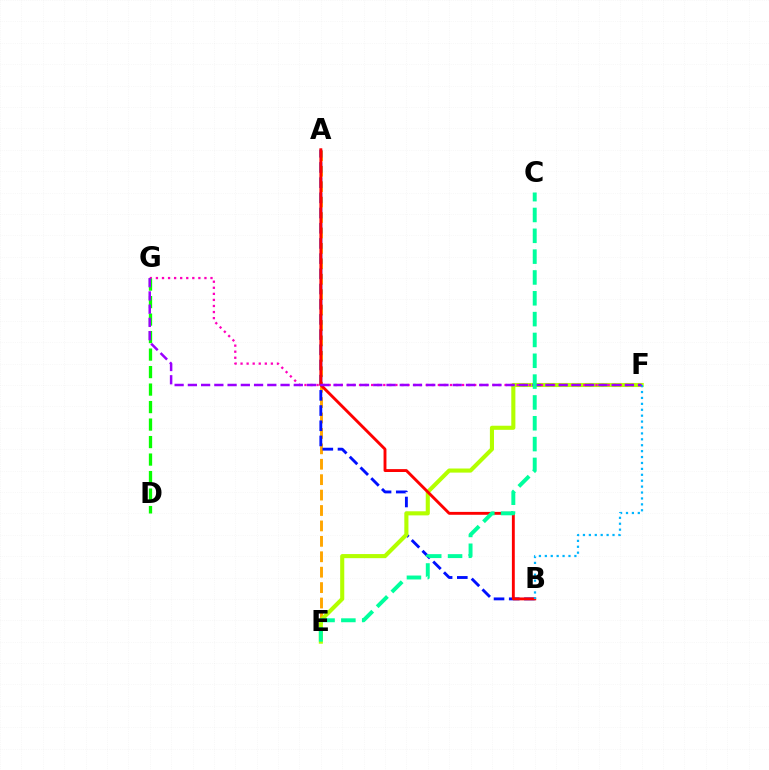{('A', 'E'): [{'color': '#ffa500', 'line_style': 'dashed', 'thickness': 2.09}], ('A', 'B'): [{'color': '#0010ff', 'line_style': 'dashed', 'thickness': 2.06}, {'color': '#ff0000', 'line_style': 'solid', 'thickness': 2.08}], ('E', 'F'): [{'color': '#b3ff00', 'line_style': 'solid', 'thickness': 2.95}], ('F', 'G'): [{'color': '#ff00bd', 'line_style': 'dotted', 'thickness': 1.65}, {'color': '#9b00ff', 'line_style': 'dashed', 'thickness': 1.8}], ('D', 'G'): [{'color': '#08ff00', 'line_style': 'dashed', 'thickness': 2.38}], ('B', 'F'): [{'color': '#00b5ff', 'line_style': 'dotted', 'thickness': 1.61}], ('C', 'E'): [{'color': '#00ff9d', 'line_style': 'dashed', 'thickness': 2.83}]}